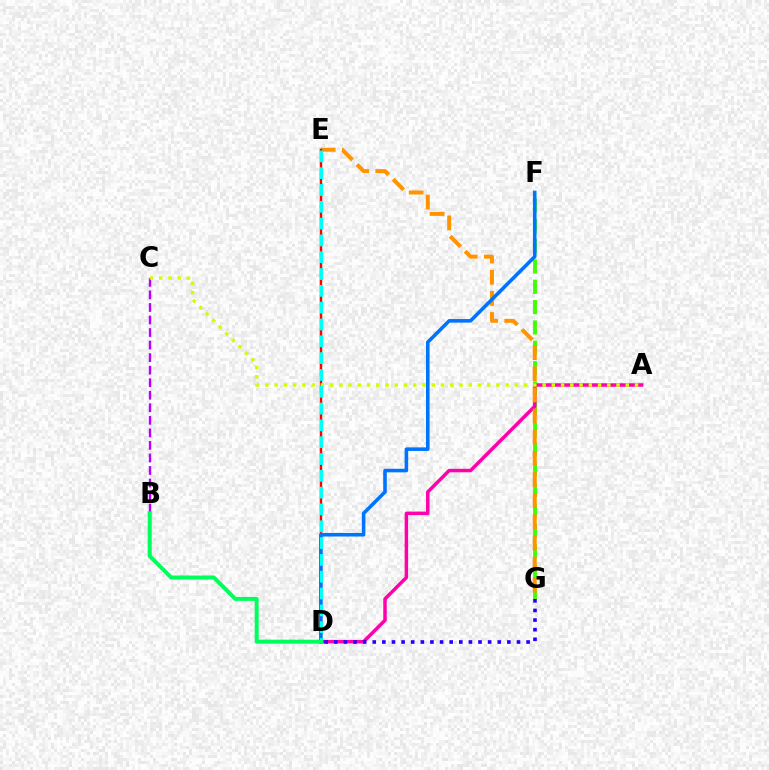{('F', 'G'): [{'color': '#3dff00', 'line_style': 'dashed', 'thickness': 2.76}], ('A', 'D'): [{'color': '#ff00ac', 'line_style': 'solid', 'thickness': 2.51}], ('E', 'G'): [{'color': '#ff9400', 'line_style': 'dashed', 'thickness': 2.87}], ('B', 'C'): [{'color': '#b900ff', 'line_style': 'dashed', 'thickness': 1.7}], ('D', 'G'): [{'color': '#2500ff', 'line_style': 'dotted', 'thickness': 2.61}], ('D', 'E'): [{'color': '#ff0000', 'line_style': 'solid', 'thickness': 1.76}, {'color': '#00fff6', 'line_style': 'dashed', 'thickness': 2.28}], ('A', 'C'): [{'color': '#d1ff00', 'line_style': 'dotted', 'thickness': 2.51}], ('D', 'F'): [{'color': '#0074ff', 'line_style': 'solid', 'thickness': 2.58}], ('B', 'D'): [{'color': '#00ff5c', 'line_style': 'solid', 'thickness': 2.87}]}